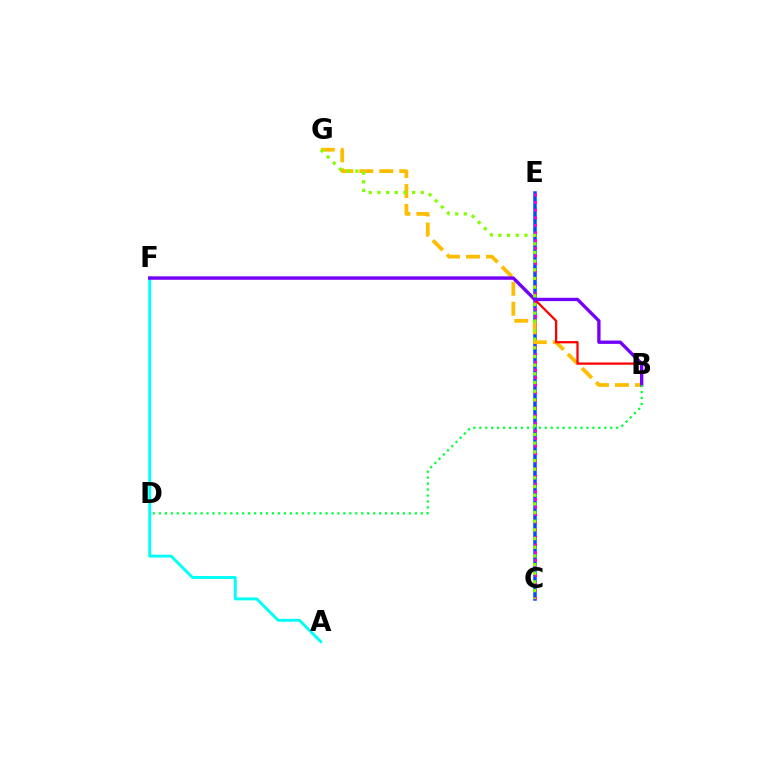{('C', 'E'): [{'color': '#004bff', 'line_style': 'solid', 'thickness': 2.52}, {'color': '#ff00cf', 'line_style': 'dotted', 'thickness': 2.07}], ('A', 'F'): [{'color': '#00fff6', 'line_style': 'solid', 'thickness': 2.1}], ('B', 'G'): [{'color': '#ffbd00', 'line_style': 'dashed', 'thickness': 2.71}], ('B', 'F'): [{'color': '#ff0000', 'line_style': 'solid', 'thickness': 1.63}, {'color': '#7200ff', 'line_style': 'solid', 'thickness': 2.4}], ('C', 'G'): [{'color': '#84ff00', 'line_style': 'dotted', 'thickness': 2.36}], ('B', 'D'): [{'color': '#00ff39', 'line_style': 'dotted', 'thickness': 1.62}]}